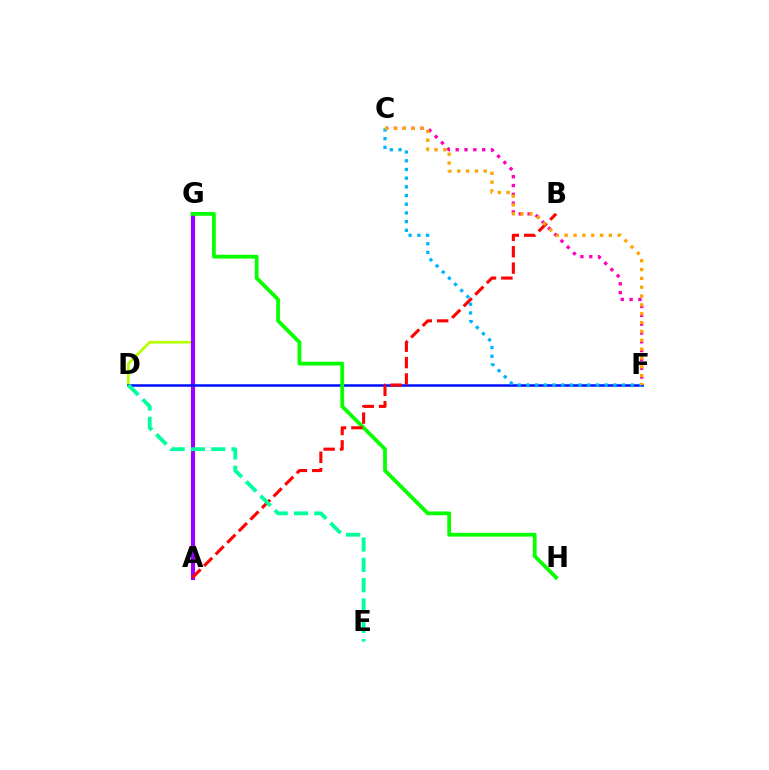{('D', 'G'): [{'color': '#b3ff00', 'line_style': 'solid', 'thickness': 1.94}], ('A', 'G'): [{'color': '#9b00ff', 'line_style': 'solid', 'thickness': 2.93}], ('D', 'F'): [{'color': '#0010ff', 'line_style': 'solid', 'thickness': 1.81}], ('C', 'F'): [{'color': '#ff00bd', 'line_style': 'dotted', 'thickness': 2.4}, {'color': '#00b5ff', 'line_style': 'dotted', 'thickness': 2.36}, {'color': '#ffa500', 'line_style': 'dotted', 'thickness': 2.4}], ('G', 'H'): [{'color': '#08ff00', 'line_style': 'solid', 'thickness': 2.72}], ('A', 'B'): [{'color': '#ff0000', 'line_style': 'dashed', 'thickness': 2.23}], ('D', 'E'): [{'color': '#00ff9d', 'line_style': 'dashed', 'thickness': 2.76}]}